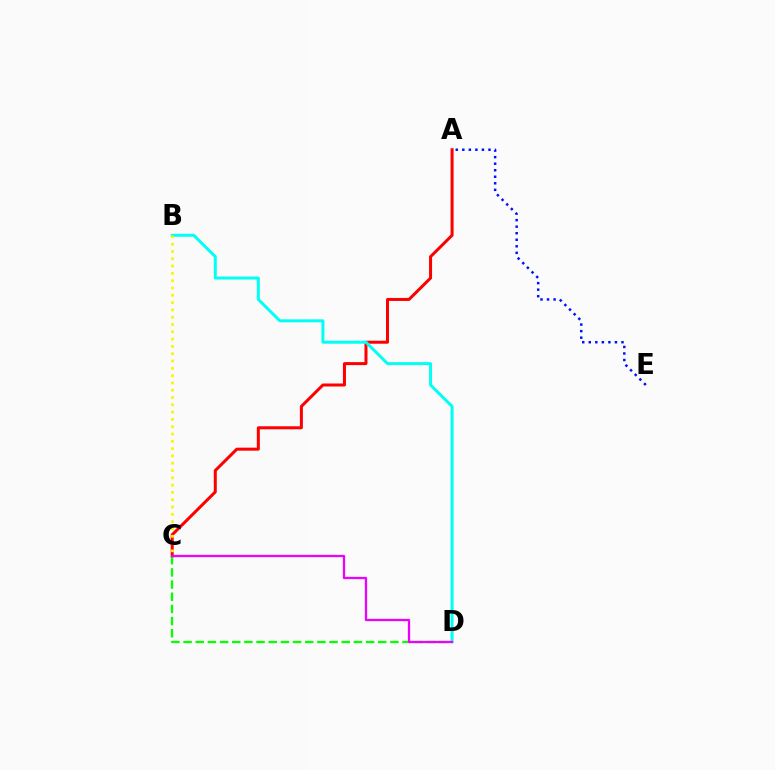{('A', 'E'): [{'color': '#0010ff', 'line_style': 'dotted', 'thickness': 1.78}], ('A', 'C'): [{'color': '#ff0000', 'line_style': 'solid', 'thickness': 2.17}], ('C', 'D'): [{'color': '#08ff00', 'line_style': 'dashed', 'thickness': 1.65}, {'color': '#ee00ff', 'line_style': 'solid', 'thickness': 1.63}], ('B', 'D'): [{'color': '#00fff6', 'line_style': 'solid', 'thickness': 2.14}], ('B', 'C'): [{'color': '#fcf500', 'line_style': 'dotted', 'thickness': 1.98}]}